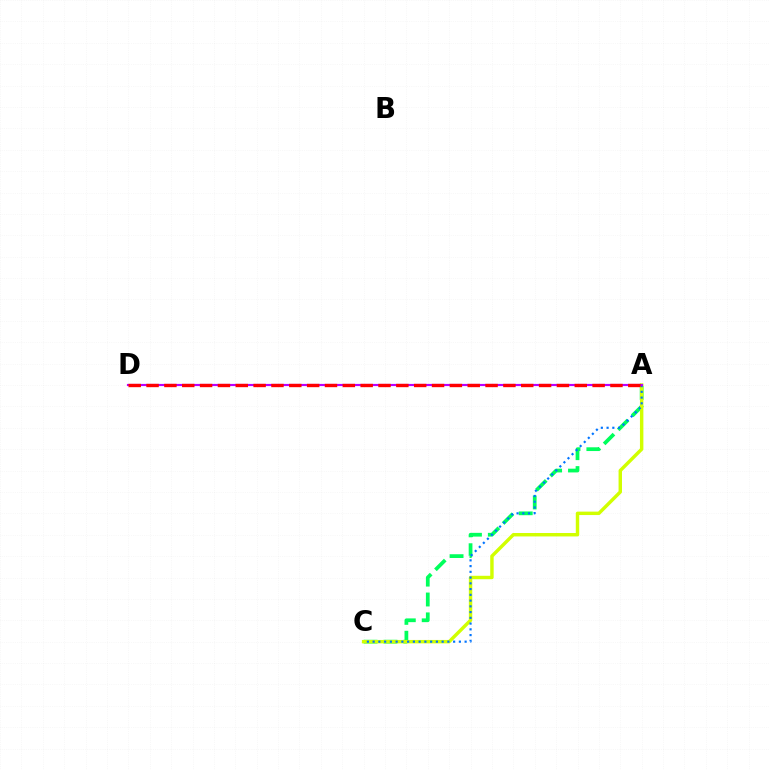{('A', 'C'): [{'color': '#00ff5c', 'line_style': 'dashed', 'thickness': 2.7}, {'color': '#d1ff00', 'line_style': 'solid', 'thickness': 2.47}, {'color': '#0074ff', 'line_style': 'dotted', 'thickness': 1.56}], ('A', 'D'): [{'color': '#b900ff', 'line_style': 'solid', 'thickness': 1.56}, {'color': '#ff0000', 'line_style': 'dashed', 'thickness': 2.42}]}